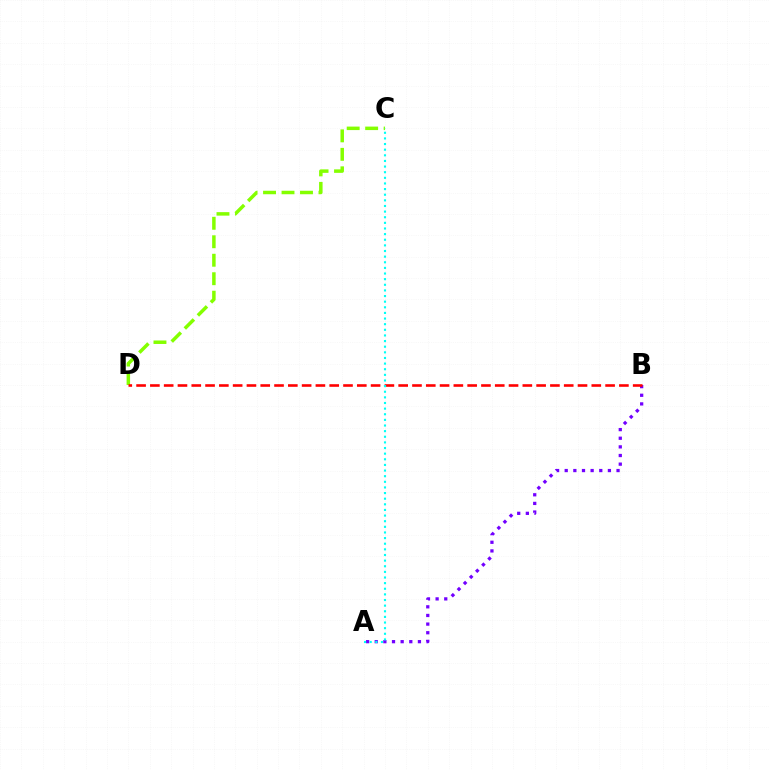{('C', 'D'): [{'color': '#84ff00', 'line_style': 'dashed', 'thickness': 2.51}], ('A', 'B'): [{'color': '#7200ff', 'line_style': 'dotted', 'thickness': 2.35}], ('B', 'D'): [{'color': '#ff0000', 'line_style': 'dashed', 'thickness': 1.87}], ('A', 'C'): [{'color': '#00fff6', 'line_style': 'dotted', 'thickness': 1.53}]}